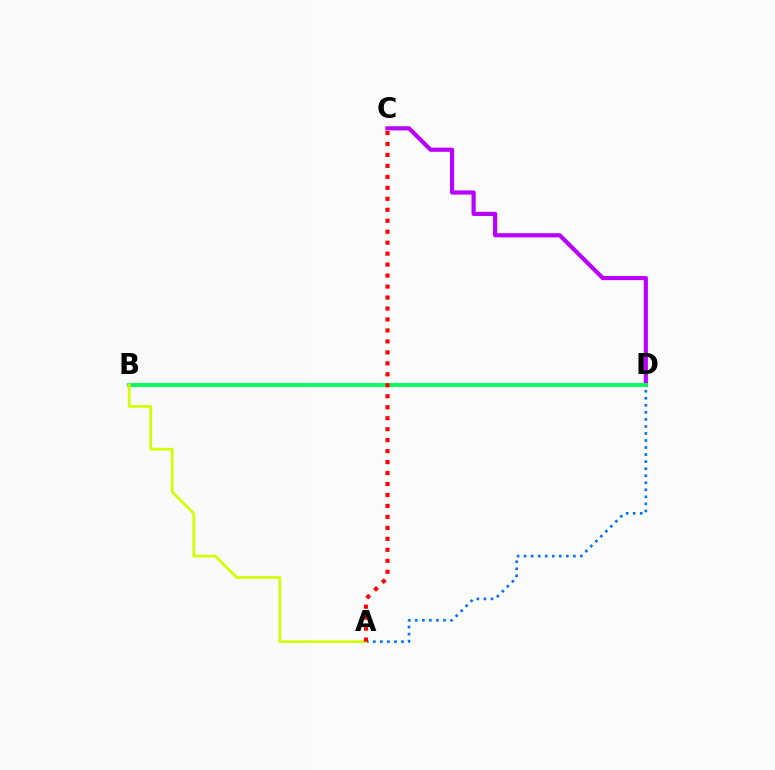{('C', 'D'): [{'color': '#b900ff', 'line_style': 'solid', 'thickness': 2.99}], ('A', 'D'): [{'color': '#0074ff', 'line_style': 'dotted', 'thickness': 1.91}], ('B', 'D'): [{'color': '#00ff5c', 'line_style': 'solid', 'thickness': 2.77}], ('A', 'B'): [{'color': '#d1ff00', 'line_style': 'solid', 'thickness': 1.95}], ('A', 'C'): [{'color': '#ff0000', 'line_style': 'dotted', 'thickness': 2.98}]}